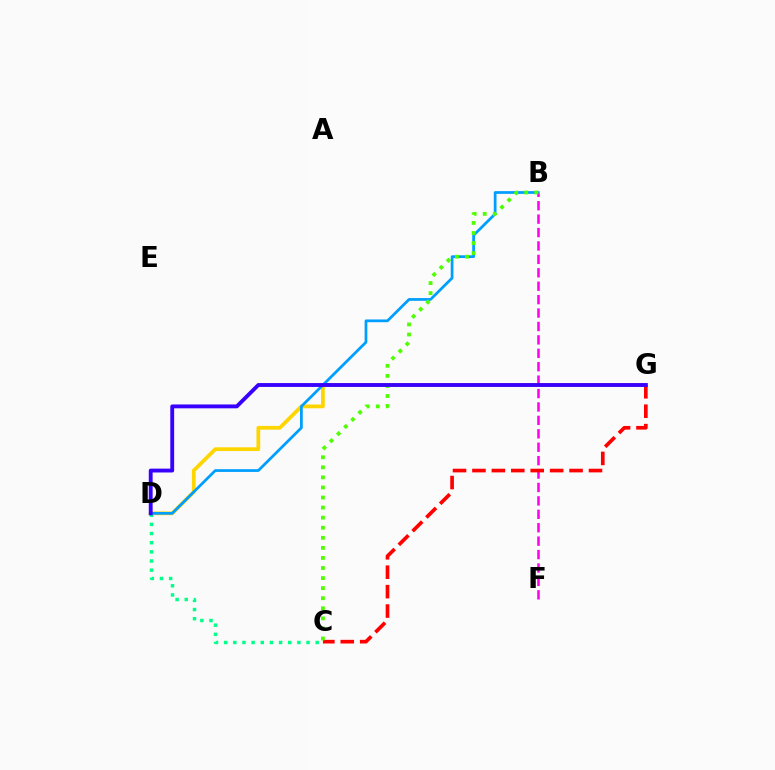{('D', 'G'): [{'color': '#ffd500', 'line_style': 'solid', 'thickness': 2.69}, {'color': '#3700ff', 'line_style': 'solid', 'thickness': 2.78}], ('C', 'D'): [{'color': '#00ff86', 'line_style': 'dotted', 'thickness': 2.49}], ('B', 'D'): [{'color': '#009eff', 'line_style': 'solid', 'thickness': 1.97}], ('B', 'F'): [{'color': '#ff00ed', 'line_style': 'dashed', 'thickness': 1.82}], ('C', 'G'): [{'color': '#ff0000', 'line_style': 'dashed', 'thickness': 2.64}], ('B', 'C'): [{'color': '#4fff00', 'line_style': 'dotted', 'thickness': 2.74}]}